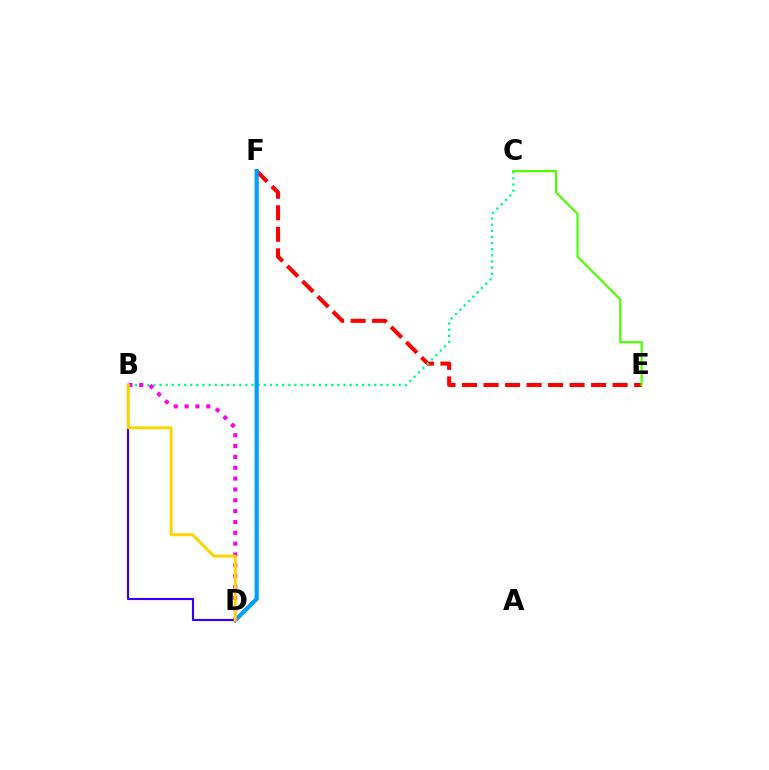{('E', 'F'): [{'color': '#ff0000', 'line_style': 'dashed', 'thickness': 2.92}], ('B', 'C'): [{'color': '#00ff86', 'line_style': 'dotted', 'thickness': 1.67}], ('D', 'F'): [{'color': '#009eff', 'line_style': 'solid', 'thickness': 3.0}], ('B', 'D'): [{'color': '#3700ff', 'line_style': 'solid', 'thickness': 1.55}, {'color': '#ff00ed', 'line_style': 'dotted', 'thickness': 2.95}, {'color': '#ffd500', 'line_style': 'solid', 'thickness': 2.14}], ('C', 'E'): [{'color': '#4fff00', 'line_style': 'solid', 'thickness': 1.6}]}